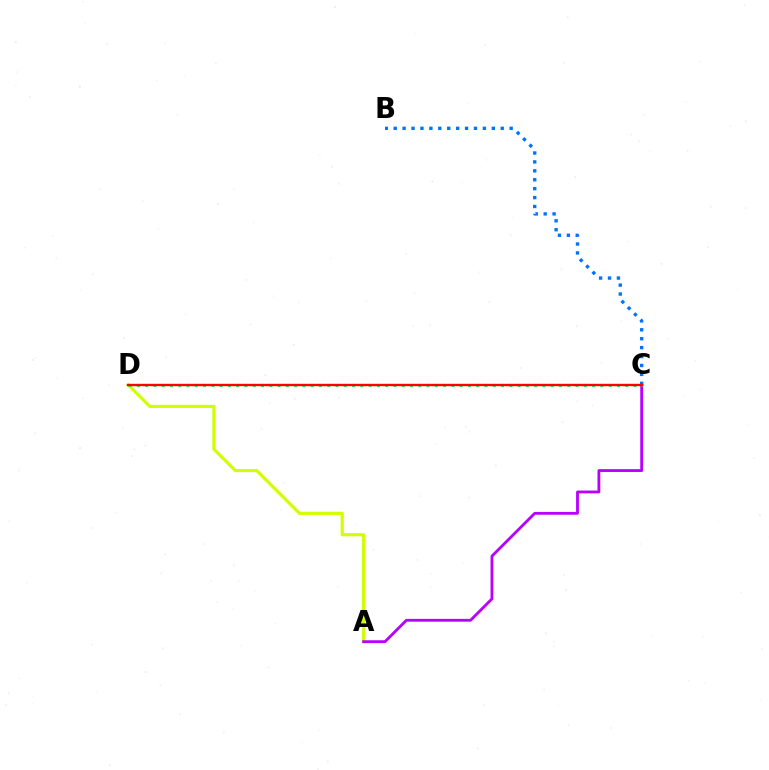{('A', 'D'): [{'color': '#d1ff00', 'line_style': 'solid', 'thickness': 2.27}], ('B', 'C'): [{'color': '#0074ff', 'line_style': 'dotted', 'thickness': 2.42}], ('A', 'C'): [{'color': '#b900ff', 'line_style': 'solid', 'thickness': 2.03}], ('C', 'D'): [{'color': '#00ff5c', 'line_style': 'dotted', 'thickness': 2.25}, {'color': '#ff0000', 'line_style': 'solid', 'thickness': 1.71}]}